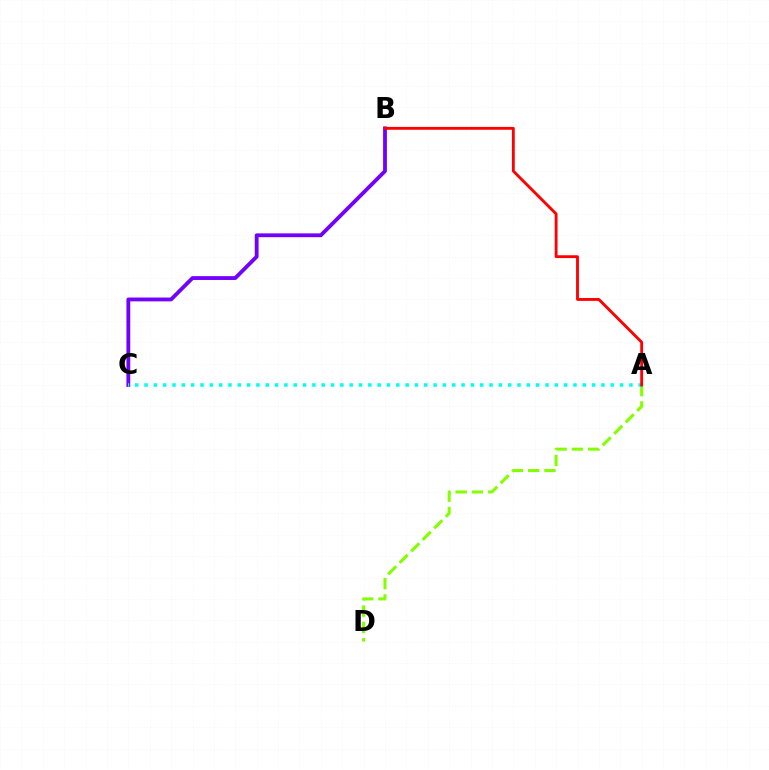{('A', 'D'): [{'color': '#84ff00', 'line_style': 'dashed', 'thickness': 2.21}], ('B', 'C'): [{'color': '#7200ff', 'line_style': 'solid', 'thickness': 2.75}], ('A', 'C'): [{'color': '#00fff6', 'line_style': 'dotted', 'thickness': 2.53}], ('A', 'B'): [{'color': '#ff0000', 'line_style': 'solid', 'thickness': 2.05}]}